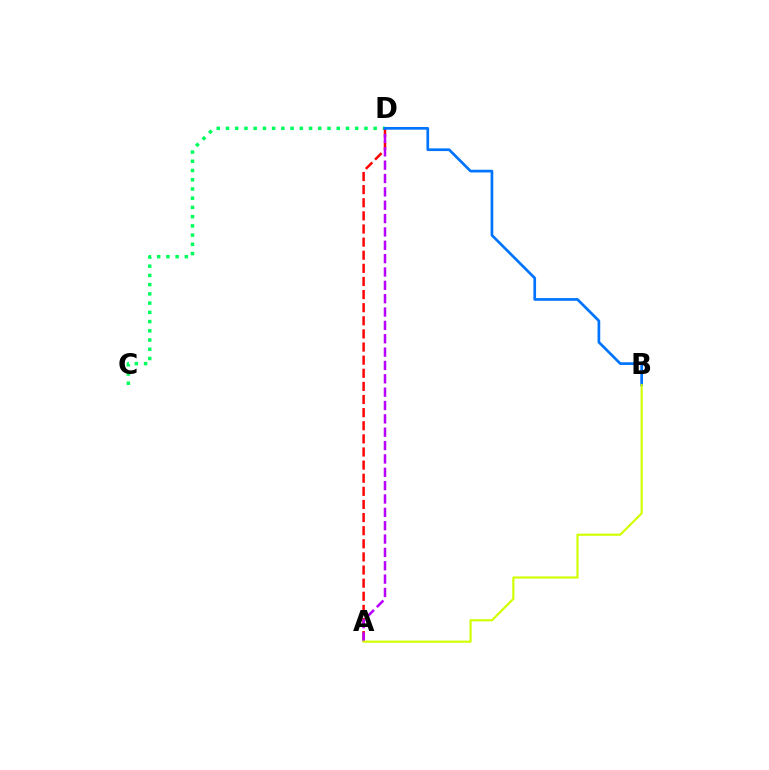{('C', 'D'): [{'color': '#00ff5c', 'line_style': 'dotted', 'thickness': 2.51}], ('A', 'D'): [{'color': '#ff0000', 'line_style': 'dashed', 'thickness': 1.78}, {'color': '#b900ff', 'line_style': 'dashed', 'thickness': 1.81}], ('B', 'D'): [{'color': '#0074ff', 'line_style': 'solid', 'thickness': 1.94}], ('A', 'B'): [{'color': '#d1ff00', 'line_style': 'solid', 'thickness': 1.56}]}